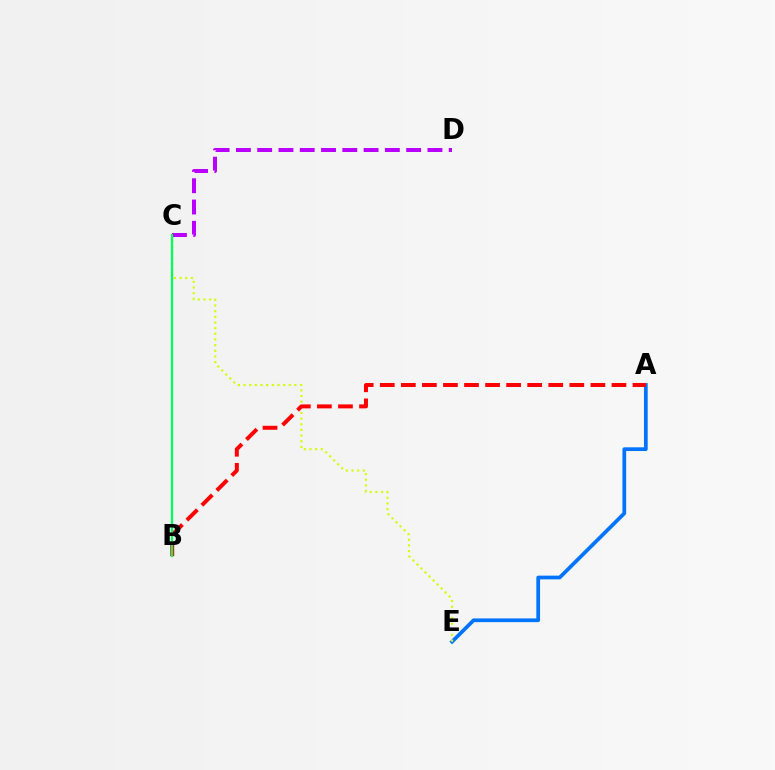{('A', 'E'): [{'color': '#0074ff', 'line_style': 'solid', 'thickness': 2.68}], ('C', 'E'): [{'color': '#d1ff00', 'line_style': 'dotted', 'thickness': 1.54}], ('C', 'D'): [{'color': '#b900ff', 'line_style': 'dashed', 'thickness': 2.89}], ('A', 'B'): [{'color': '#ff0000', 'line_style': 'dashed', 'thickness': 2.86}], ('B', 'C'): [{'color': '#00ff5c', 'line_style': 'solid', 'thickness': 1.62}]}